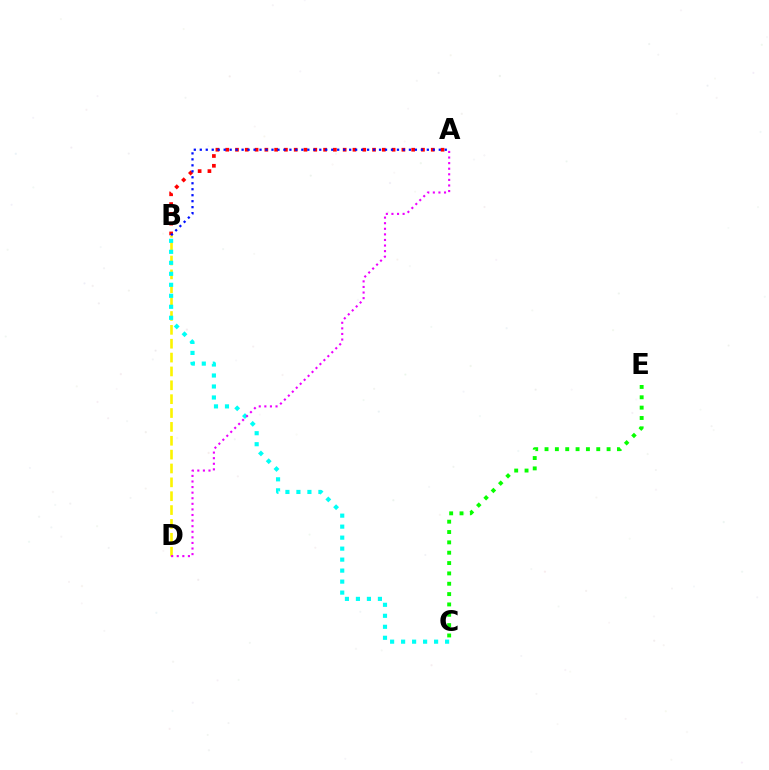{('A', 'B'): [{'color': '#ff0000', 'line_style': 'dotted', 'thickness': 2.66}, {'color': '#0010ff', 'line_style': 'dotted', 'thickness': 1.62}], ('B', 'D'): [{'color': '#fcf500', 'line_style': 'dashed', 'thickness': 1.88}], ('C', 'E'): [{'color': '#08ff00', 'line_style': 'dotted', 'thickness': 2.81}], ('B', 'C'): [{'color': '#00fff6', 'line_style': 'dotted', 'thickness': 2.99}], ('A', 'D'): [{'color': '#ee00ff', 'line_style': 'dotted', 'thickness': 1.52}]}